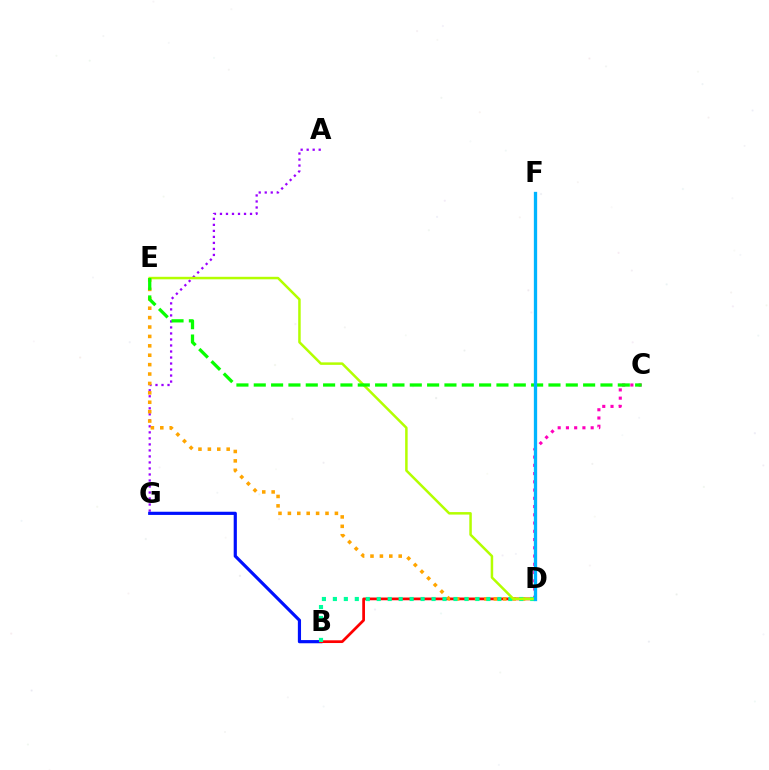{('C', 'D'): [{'color': '#ff00bd', 'line_style': 'dotted', 'thickness': 2.24}], ('A', 'G'): [{'color': '#9b00ff', 'line_style': 'dotted', 'thickness': 1.63}], ('B', 'G'): [{'color': '#0010ff', 'line_style': 'solid', 'thickness': 2.29}], ('B', 'D'): [{'color': '#ff0000', 'line_style': 'solid', 'thickness': 1.97}, {'color': '#00ff9d', 'line_style': 'dotted', 'thickness': 2.98}], ('D', 'E'): [{'color': '#ffa500', 'line_style': 'dotted', 'thickness': 2.56}, {'color': '#b3ff00', 'line_style': 'solid', 'thickness': 1.8}], ('C', 'E'): [{'color': '#08ff00', 'line_style': 'dashed', 'thickness': 2.35}], ('D', 'F'): [{'color': '#00b5ff', 'line_style': 'solid', 'thickness': 2.37}]}